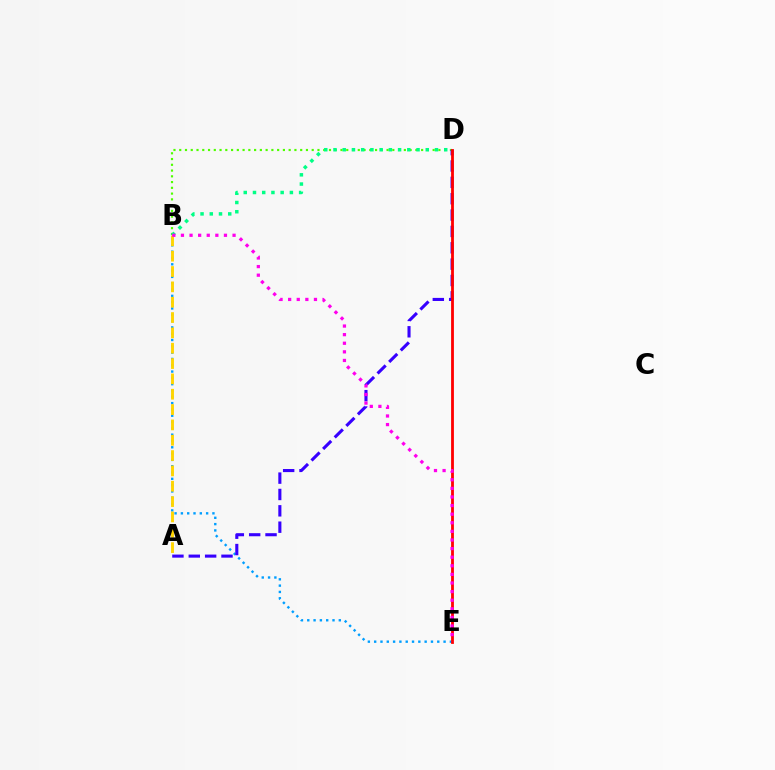{('B', 'D'): [{'color': '#4fff00', 'line_style': 'dotted', 'thickness': 1.56}, {'color': '#00ff86', 'line_style': 'dotted', 'thickness': 2.51}], ('B', 'E'): [{'color': '#009eff', 'line_style': 'dotted', 'thickness': 1.71}, {'color': '#ff00ed', 'line_style': 'dotted', 'thickness': 2.34}], ('A', 'D'): [{'color': '#3700ff', 'line_style': 'dashed', 'thickness': 2.22}], ('D', 'E'): [{'color': '#ff0000', 'line_style': 'solid', 'thickness': 2.02}], ('A', 'B'): [{'color': '#ffd500', 'line_style': 'dashed', 'thickness': 2.08}]}